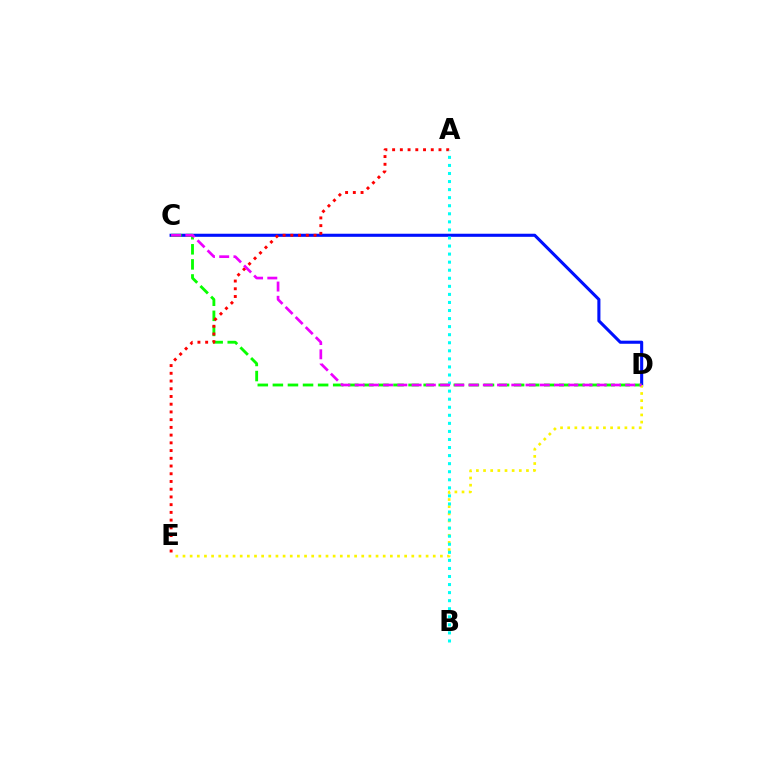{('C', 'D'): [{'color': '#0010ff', 'line_style': 'solid', 'thickness': 2.22}, {'color': '#08ff00', 'line_style': 'dashed', 'thickness': 2.05}, {'color': '#ee00ff', 'line_style': 'dashed', 'thickness': 1.93}], ('A', 'E'): [{'color': '#ff0000', 'line_style': 'dotted', 'thickness': 2.1}], ('D', 'E'): [{'color': '#fcf500', 'line_style': 'dotted', 'thickness': 1.94}], ('A', 'B'): [{'color': '#00fff6', 'line_style': 'dotted', 'thickness': 2.19}]}